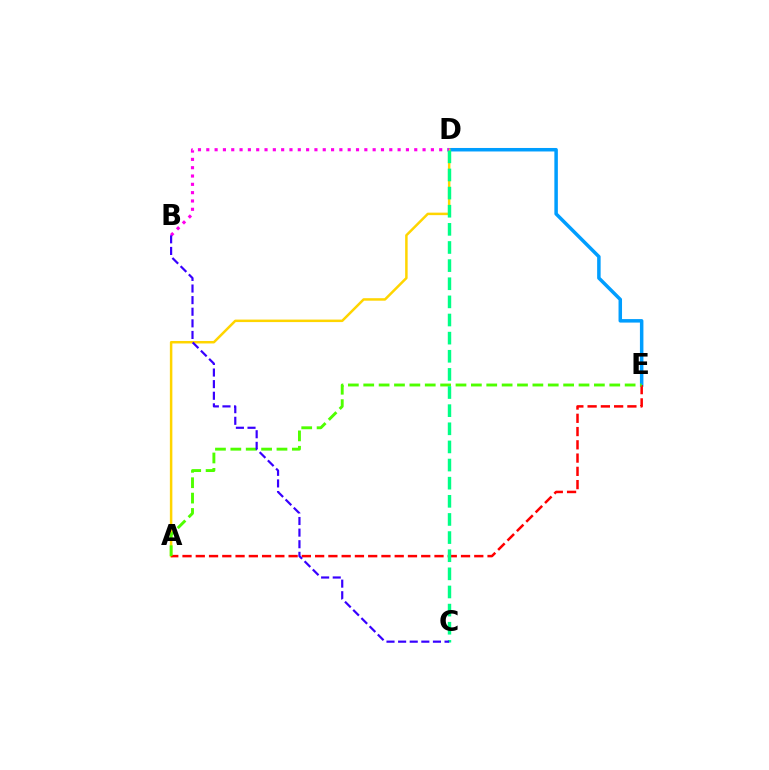{('D', 'E'): [{'color': '#009eff', 'line_style': 'solid', 'thickness': 2.52}], ('A', 'D'): [{'color': '#ffd500', 'line_style': 'solid', 'thickness': 1.8}], ('B', 'D'): [{'color': '#ff00ed', 'line_style': 'dotted', 'thickness': 2.26}], ('A', 'E'): [{'color': '#ff0000', 'line_style': 'dashed', 'thickness': 1.8}, {'color': '#4fff00', 'line_style': 'dashed', 'thickness': 2.09}], ('C', 'D'): [{'color': '#00ff86', 'line_style': 'dashed', 'thickness': 2.46}], ('B', 'C'): [{'color': '#3700ff', 'line_style': 'dashed', 'thickness': 1.58}]}